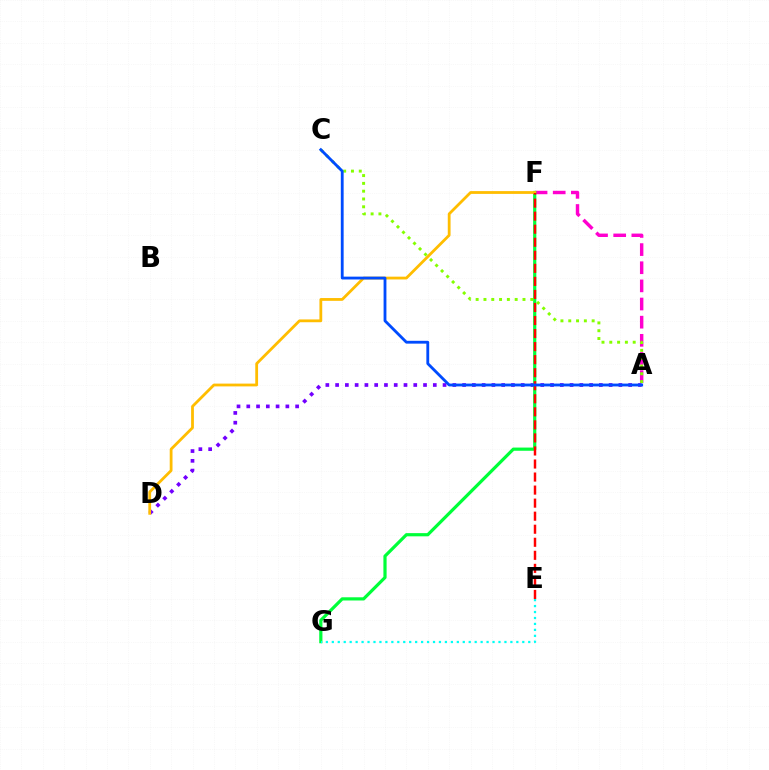{('A', 'D'): [{'color': '#7200ff', 'line_style': 'dotted', 'thickness': 2.65}], ('A', 'F'): [{'color': '#ff00cf', 'line_style': 'dashed', 'thickness': 2.47}], ('F', 'G'): [{'color': '#00ff39', 'line_style': 'solid', 'thickness': 2.3}], ('D', 'F'): [{'color': '#ffbd00', 'line_style': 'solid', 'thickness': 2.01}], ('E', 'F'): [{'color': '#ff0000', 'line_style': 'dashed', 'thickness': 1.77}], ('E', 'G'): [{'color': '#00fff6', 'line_style': 'dotted', 'thickness': 1.62}], ('A', 'C'): [{'color': '#84ff00', 'line_style': 'dotted', 'thickness': 2.12}, {'color': '#004bff', 'line_style': 'solid', 'thickness': 2.04}]}